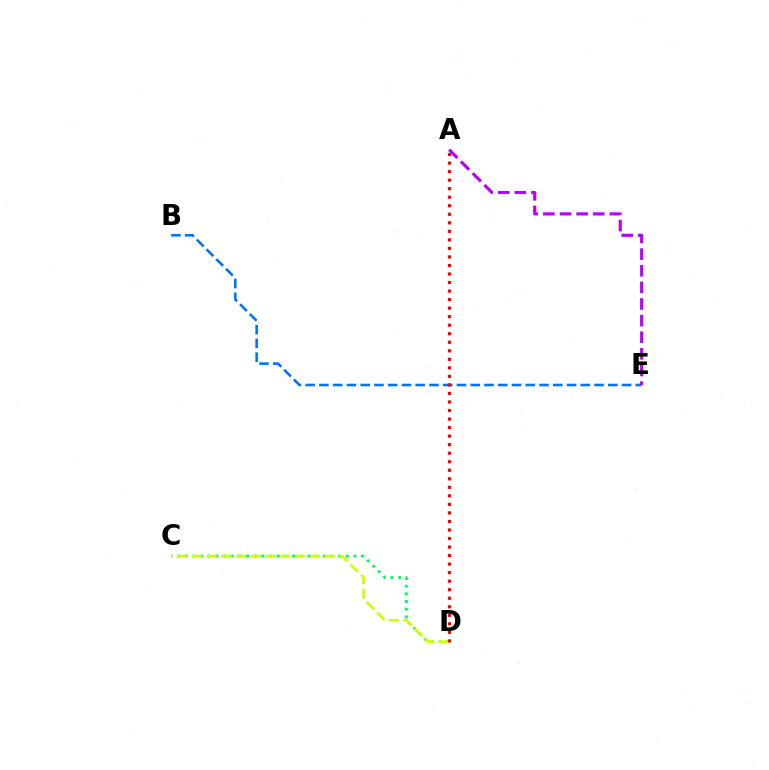{('B', 'E'): [{'color': '#0074ff', 'line_style': 'dashed', 'thickness': 1.87}], ('C', 'D'): [{'color': '#00ff5c', 'line_style': 'dotted', 'thickness': 2.08}, {'color': '#d1ff00', 'line_style': 'dashed', 'thickness': 2.0}], ('A', 'E'): [{'color': '#b900ff', 'line_style': 'dashed', 'thickness': 2.26}], ('A', 'D'): [{'color': '#ff0000', 'line_style': 'dotted', 'thickness': 2.32}]}